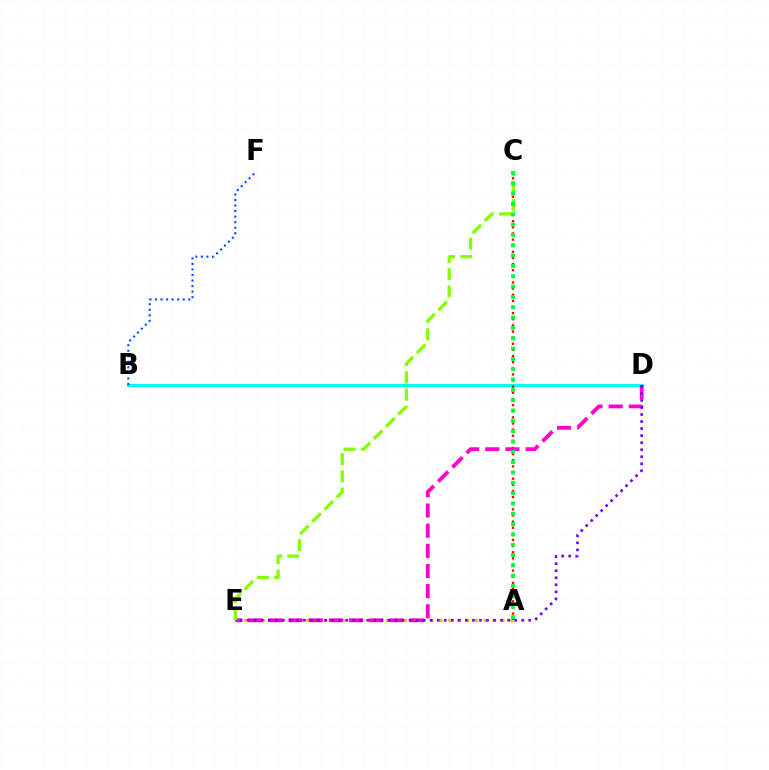{('B', 'D'): [{'color': '#00fff6', 'line_style': 'solid', 'thickness': 2.22}], ('B', 'F'): [{'color': '#004bff', 'line_style': 'dotted', 'thickness': 1.5}], ('A', 'E'): [{'color': '#ffbd00', 'line_style': 'dotted', 'thickness': 2.41}], ('A', 'C'): [{'color': '#ff0000', 'line_style': 'dotted', 'thickness': 1.67}, {'color': '#00ff39', 'line_style': 'dotted', 'thickness': 2.81}], ('D', 'E'): [{'color': '#ff00cf', 'line_style': 'dashed', 'thickness': 2.74}, {'color': '#7200ff', 'line_style': 'dotted', 'thickness': 1.91}], ('C', 'E'): [{'color': '#84ff00', 'line_style': 'dashed', 'thickness': 2.35}]}